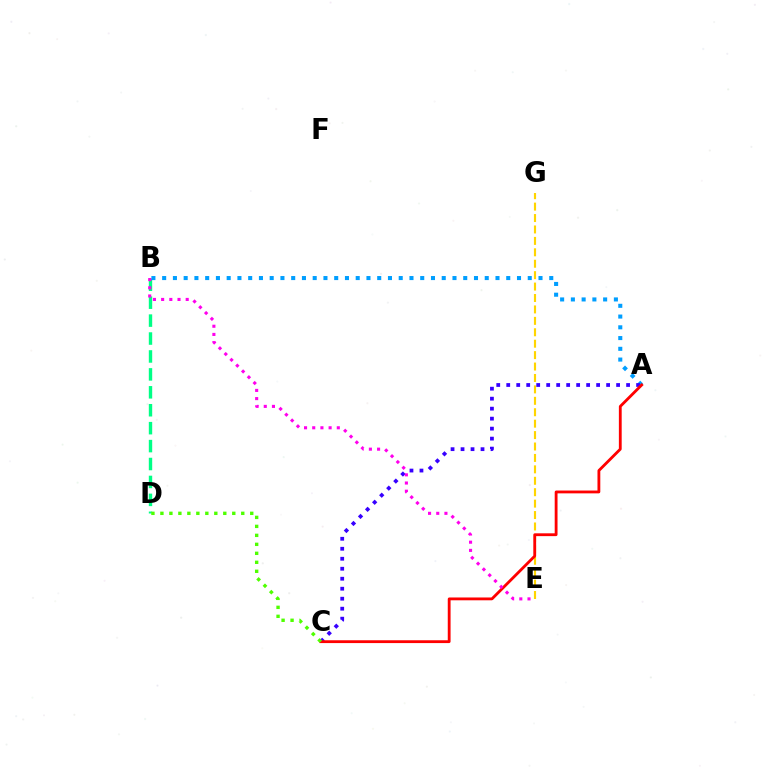{('B', 'D'): [{'color': '#00ff86', 'line_style': 'dashed', 'thickness': 2.44}], ('A', 'B'): [{'color': '#009eff', 'line_style': 'dotted', 'thickness': 2.92}], ('E', 'G'): [{'color': '#ffd500', 'line_style': 'dashed', 'thickness': 1.55}], ('A', 'C'): [{'color': '#3700ff', 'line_style': 'dotted', 'thickness': 2.71}, {'color': '#ff0000', 'line_style': 'solid', 'thickness': 2.03}], ('C', 'D'): [{'color': '#4fff00', 'line_style': 'dotted', 'thickness': 2.44}], ('B', 'E'): [{'color': '#ff00ed', 'line_style': 'dotted', 'thickness': 2.23}]}